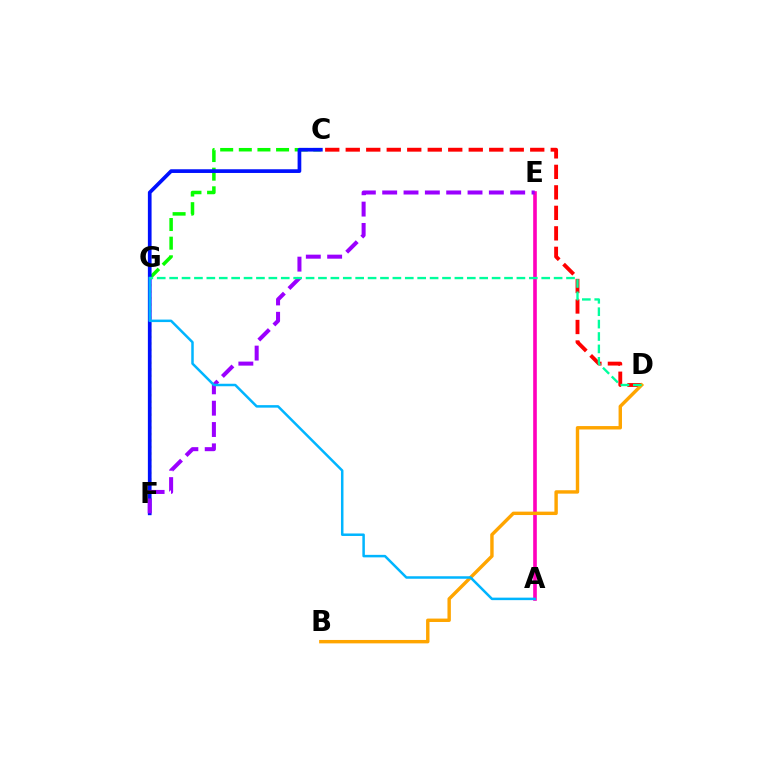{('C', 'D'): [{'color': '#ff0000', 'line_style': 'dashed', 'thickness': 2.78}], ('F', 'G'): [{'color': '#b3ff00', 'line_style': 'dotted', 'thickness': 1.76}], ('C', 'G'): [{'color': '#08ff00', 'line_style': 'dashed', 'thickness': 2.53}], ('C', 'F'): [{'color': '#0010ff', 'line_style': 'solid', 'thickness': 2.66}], ('A', 'E'): [{'color': '#ff00bd', 'line_style': 'solid', 'thickness': 2.62}], ('E', 'F'): [{'color': '#9b00ff', 'line_style': 'dashed', 'thickness': 2.9}], ('B', 'D'): [{'color': '#ffa500', 'line_style': 'solid', 'thickness': 2.46}], ('A', 'G'): [{'color': '#00b5ff', 'line_style': 'solid', 'thickness': 1.8}], ('D', 'G'): [{'color': '#00ff9d', 'line_style': 'dashed', 'thickness': 1.68}]}